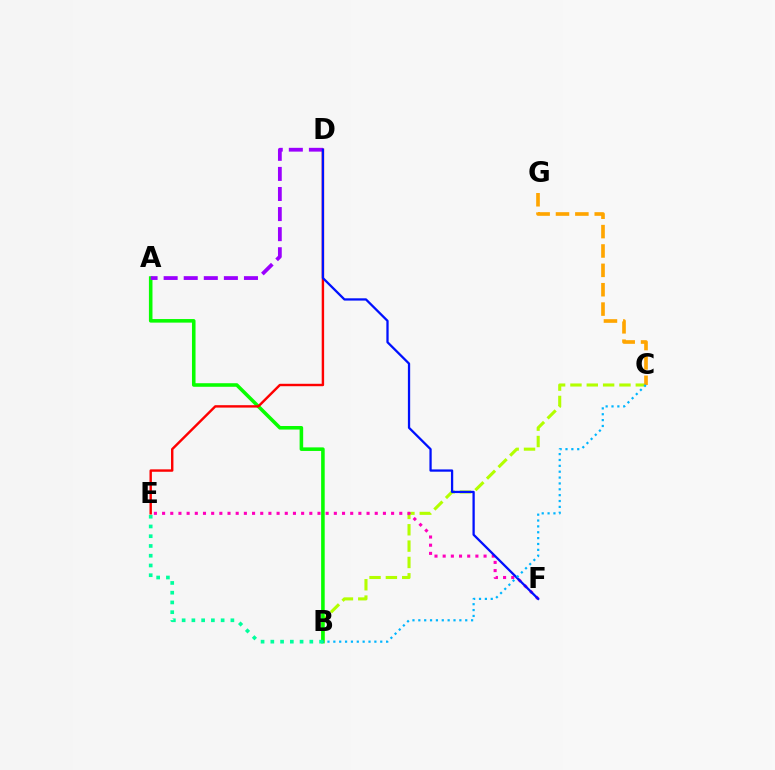{('B', 'C'): [{'color': '#b3ff00', 'line_style': 'dashed', 'thickness': 2.22}, {'color': '#00b5ff', 'line_style': 'dotted', 'thickness': 1.59}], ('A', 'B'): [{'color': '#08ff00', 'line_style': 'solid', 'thickness': 2.57}], ('D', 'E'): [{'color': '#ff0000', 'line_style': 'solid', 'thickness': 1.74}], ('B', 'E'): [{'color': '#00ff9d', 'line_style': 'dotted', 'thickness': 2.65}], ('E', 'F'): [{'color': '#ff00bd', 'line_style': 'dotted', 'thickness': 2.22}], ('A', 'D'): [{'color': '#9b00ff', 'line_style': 'dashed', 'thickness': 2.73}], ('C', 'G'): [{'color': '#ffa500', 'line_style': 'dashed', 'thickness': 2.63}], ('D', 'F'): [{'color': '#0010ff', 'line_style': 'solid', 'thickness': 1.64}]}